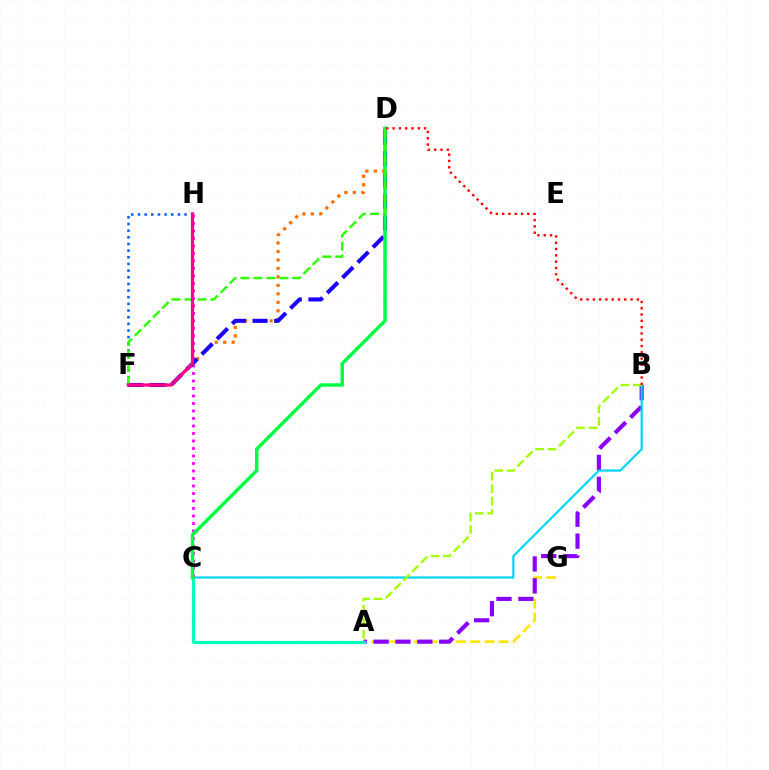{('D', 'F'): [{'color': '#ff7000', 'line_style': 'dotted', 'thickness': 2.3}, {'color': '#1900ff', 'line_style': 'dashed', 'thickness': 2.93}, {'color': '#31ff00', 'line_style': 'dashed', 'thickness': 1.76}], ('A', 'G'): [{'color': '#ffe600', 'line_style': 'dashed', 'thickness': 1.92}], ('A', 'B'): [{'color': '#8a00ff', 'line_style': 'dashed', 'thickness': 2.97}, {'color': '#a2ff00', 'line_style': 'dashed', 'thickness': 1.69}], ('B', 'C'): [{'color': '#00d3ff', 'line_style': 'solid', 'thickness': 1.58}], ('C', 'H'): [{'color': '#fa00f9', 'line_style': 'dotted', 'thickness': 2.04}], ('A', 'C'): [{'color': '#00ffbb', 'line_style': 'solid', 'thickness': 2.32}], ('F', 'H'): [{'color': '#005dff', 'line_style': 'dotted', 'thickness': 1.81}, {'color': '#ff0088', 'line_style': 'solid', 'thickness': 2.3}], ('C', 'D'): [{'color': '#00ff45', 'line_style': 'solid', 'thickness': 2.5}], ('B', 'D'): [{'color': '#ff0000', 'line_style': 'dotted', 'thickness': 1.71}]}